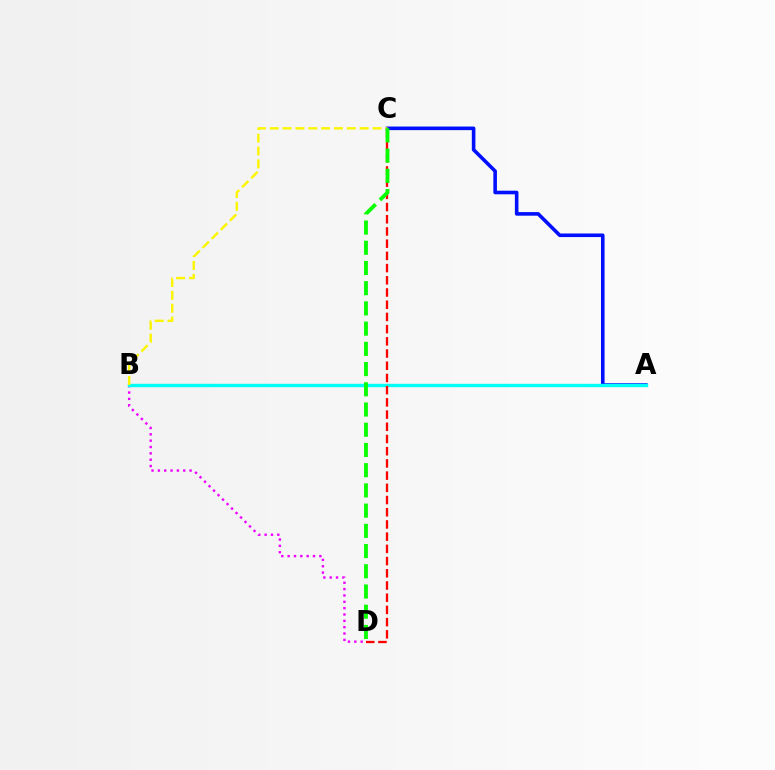{('A', 'C'): [{'color': '#0010ff', 'line_style': 'solid', 'thickness': 2.58}], ('B', 'D'): [{'color': '#ee00ff', 'line_style': 'dotted', 'thickness': 1.72}], ('A', 'B'): [{'color': '#00fff6', 'line_style': 'solid', 'thickness': 2.44}], ('C', 'D'): [{'color': '#ff0000', 'line_style': 'dashed', 'thickness': 1.66}, {'color': '#08ff00', 'line_style': 'dashed', 'thickness': 2.75}], ('B', 'C'): [{'color': '#fcf500', 'line_style': 'dashed', 'thickness': 1.75}]}